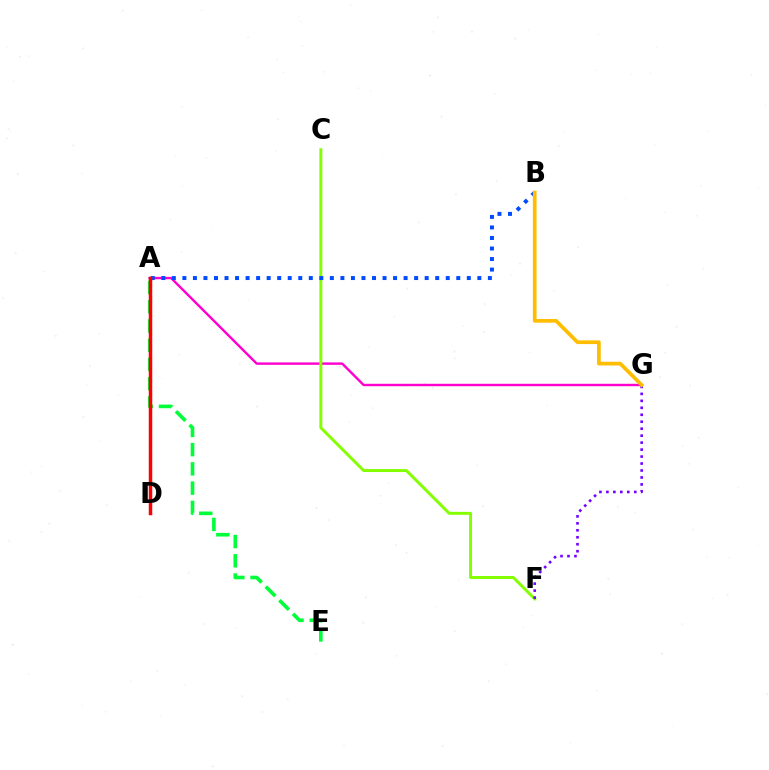{('A', 'G'): [{'color': '#ff00cf', 'line_style': 'solid', 'thickness': 1.74}], ('C', 'F'): [{'color': '#84ff00', 'line_style': 'solid', 'thickness': 2.12}], ('F', 'G'): [{'color': '#7200ff', 'line_style': 'dotted', 'thickness': 1.89}], ('A', 'B'): [{'color': '#004bff', 'line_style': 'dotted', 'thickness': 2.86}], ('A', 'E'): [{'color': '#00ff39', 'line_style': 'dashed', 'thickness': 2.61}], ('B', 'G'): [{'color': '#ffbd00', 'line_style': 'solid', 'thickness': 2.67}], ('A', 'D'): [{'color': '#00fff6', 'line_style': 'dashed', 'thickness': 2.22}, {'color': '#ff0000', 'line_style': 'solid', 'thickness': 2.5}]}